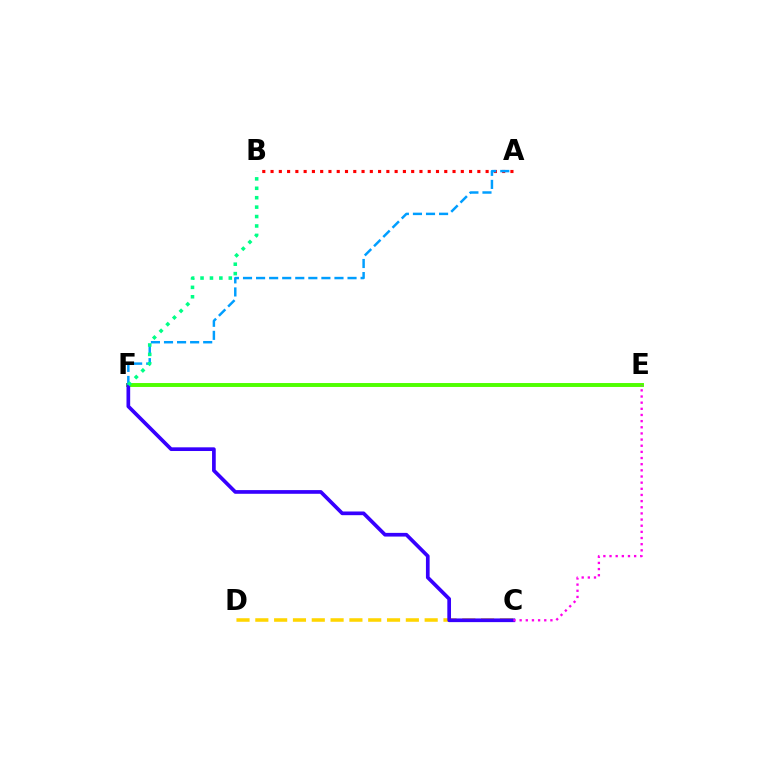{('C', 'D'): [{'color': '#ffd500', 'line_style': 'dashed', 'thickness': 2.56}], ('E', 'F'): [{'color': '#4fff00', 'line_style': 'solid', 'thickness': 2.82}], ('A', 'B'): [{'color': '#ff0000', 'line_style': 'dotted', 'thickness': 2.25}], ('C', 'F'): [{'color': '#3700ff', 'line_style': 'solid', 'thickness': 2.65}], ('A', 'F'): [{'color': '#009eff', 'line_style': 'dashed', 'thickness': 1.77}], ('B', 'F'): [{'color': '#00ff86', 'line_style': 'dotted', 'thickness': 2.56}], ('C', 'E'): [{'color': '#ff00ed', 'line_style': 'dotted', 'thickness': 1.67}]}